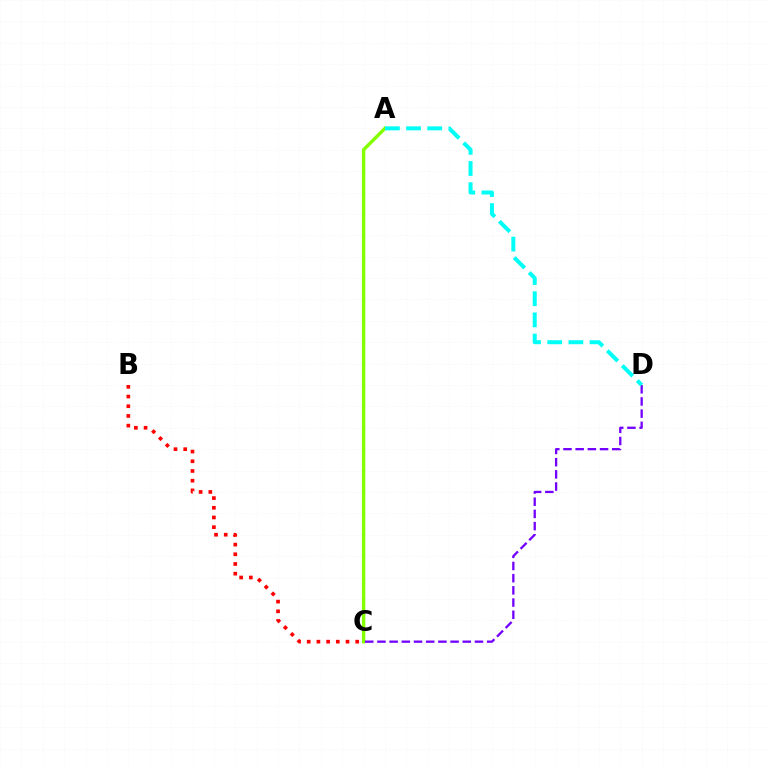{('A', 'C'): [{'color': '#84ff00', 'line_style': 'solid', 'thickness': 2.47}], ('B', 'C'): [{'color': '#ff0000', 'line_style': 'dotted', 'thickness': 2.64}], ('C', 'D'): [{'color': '#7200ff', 'line_style': 'dashed', 'thickness': 1.66}], ('A', 'D'): [{'color': '#00fff6', 'line_style': 'dashed', 'thickness': 2.88}]}